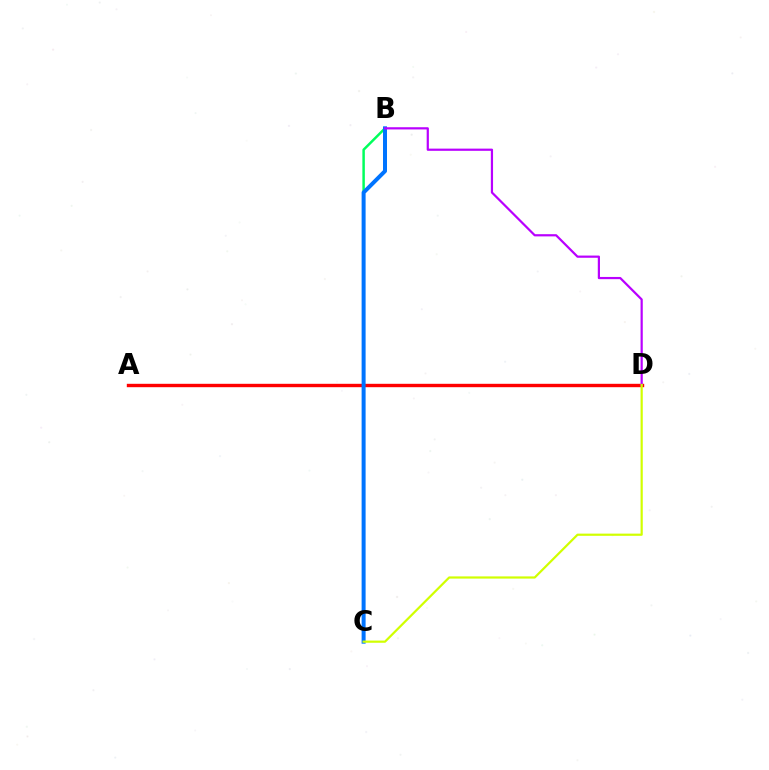{('B', 'C'): [{'color': '#00ff5c', 'line_style': 'solid', 'thickness': 1.78}, {'color': '#0074ff', 'line_style': 'solid', 'thickness': 2.87}], ('A', 'D'): [{'color': '#ff0000', 'line_style': 'solid', 'thickness': 2.44}], ('B', 'D'): [{'color': '#b900ff', 'line_style': 'solid', 'thickness': 1.59}], ('C', 'D'): [{'color': '#d1ff00', 'line_style': 'solid', 'thickness': 1.59}]}